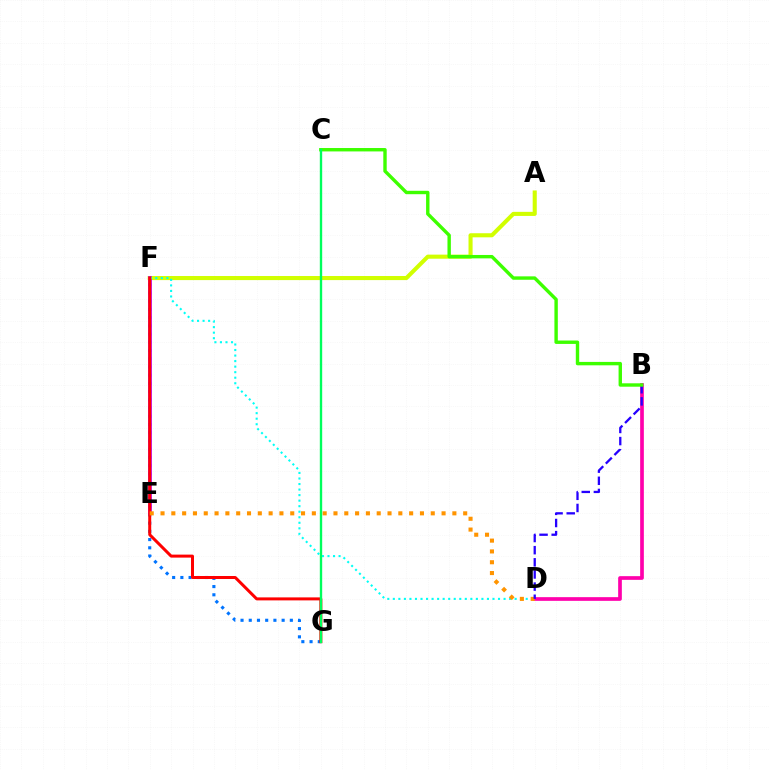{('F', 'G'): [{'color': '#0074ff', 'line_style': 'dotted', 'thickness': 2.23}, {'color': '#ff0000', 'line_style': 'solid', 'thickness': 2.16}], ('A', 'F'): [{'color': '#d1ff00', 'line_style': 'solid', 'thickness': 2.94}], ('E', 'F'): [{'color': '#b900ff', 'line_style': 'solid', 'thickness': 2.63}], ('B', 'D'): [{'color': '#ff00ac', 'line_style': 'solid', 'thickness': 2.66}, {'color': '#2500ff', 'line_style': 'dashed', 'thickness': 1.65}], ('D', 'F'): [{'color': '#00fff6', 'line_style': 'dotted', 'thickness': 1.5}], ('D', 'E'): [{'color': '#ff9400', 'line_style': 'dotted', 'thickness': 2.94}], ('B', 'C'): [{'color': '#3dff00', 'line_style': 'solid', 'thickness': 2.45}], ('C', 'G'): [{'color': '#00ff5c', 'line_style': 'solid', 'thickness': 1.7}]}